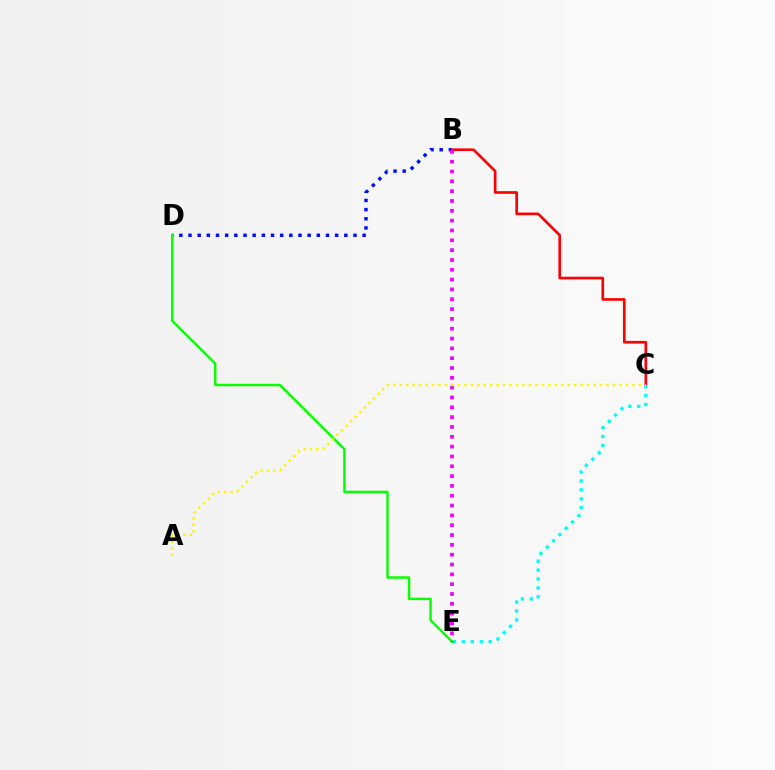{('B', 'D'): [{'color': '#0010ff', 'line_style': 'dotted', 'thickness': 2.49}], ('B', 'C'): [{'color': '#ff0000', 'line_style': 'solid', 'thickness': 1.92}], ('C', 'E'): [{'color': '#00fff6', 'line_style': 'dotted', 'thickness': 2.42}], ('D', 'E'): [{'color': '#08ff00', 'line_style': 'solid', 'thickness': 1.77}], ('B', 'E'): [{'color': '#ee00ff', 'line_style': 'dotted', 'thickness': 2.67}], ('A', 'C'): [{'color': '#fcf500', 'line_style': 'dotted', 'thickness': 1.76}]}